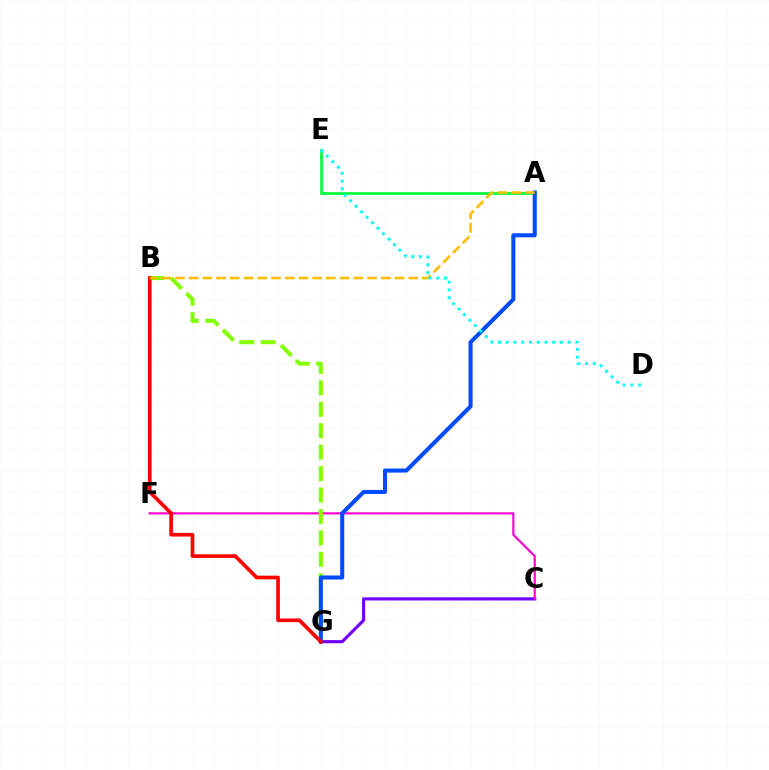{('C', 'G'): [{'color': '#7200ff', 'line_style': 'solid', 'thickness': 2.27}], ('C', 'F'): [{'color': '#ff00cf', 'line_style': 'solid', 'thickness': 1.55}], ('B', 'G'): [{'color': '#84ff00', 'line_style': 'dashed', 'thickness': 2.91}, {'color': '#ff0000', 'line_style': 'solid', 'thickness': 2.64}], ('A', 'E'): [{'color': '#00ff39', 'line_style': 'solid', 'thickness': 1.95}], ('A', 'G'): [{'color': '#004bff', 'line_style': 'solid', 'thickness': 2.91}], ('A', 'B'): [{'color': '#ffbd00', 'line_style': 'dashed', 'thickness': 1.86}], ('D', 'E'): [{'color': '#00fff6', 'line_style': 'dotted', 'thickness': 2.11}]}